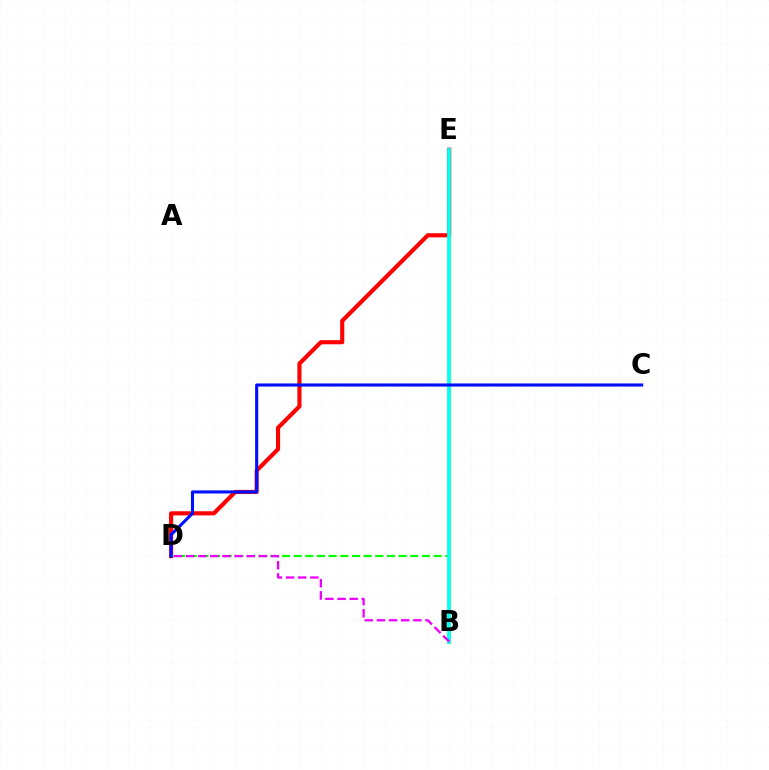{('B', 'E'): [{'color': '#fcf500', 'line_style': 'solid', 'thickness': 2.38}, {'color': '#00fff6', 'line_style': 'solid', 'thickness': 2.72}], ('D', 'E'): [{'color': '#ff0000', 'line_style': 'solid', 'thickness': 2.97}], ('B', 'D'): [{'color': '#08ff00', 'line_style': 'dashed', 'thickness': 1.58}, {'color': '#ee00ff', 'line_style': 'dashed', 'thickness': 1.65}], ('C', 'D'): [{'color': '#0010ff', 'line_style': 'solid', 'thickness': 2.23}]}